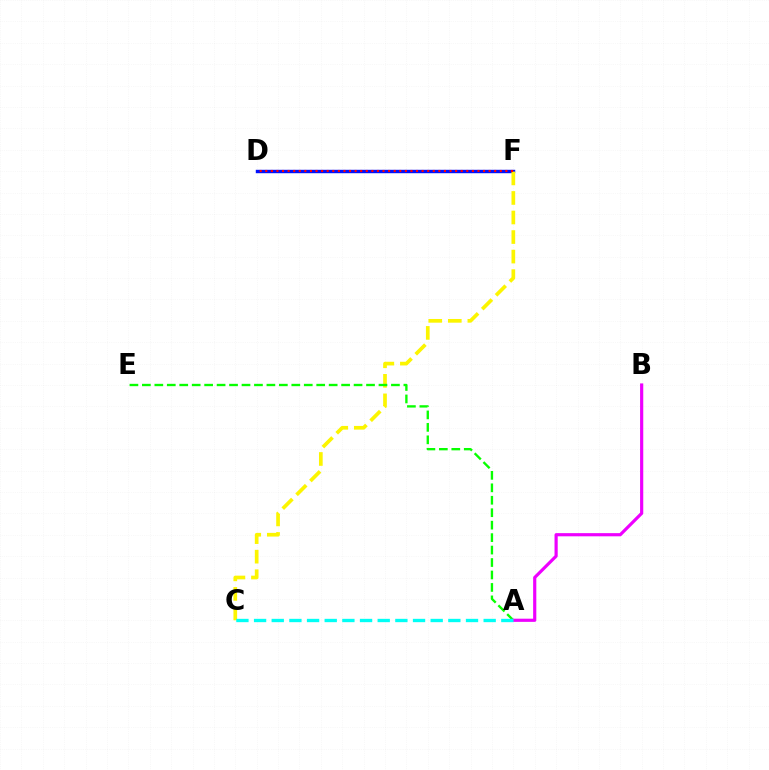{('D', 'F'): [{'color': '#0010ff', 'line_style': 'solid', 'thickness': 2.46}, {'color': '#ff0000', 'line_style': 'dotted', 'thickness': 1.52}], ('C', 'F'): [{'color': '#fcf500', 'line_style': 'dashed', 'thickness': 2.65}], ('A', 'E'): [{'color': '#08ff00', 'line_style': 'dashed', 'thickness': 1.69}], ('A', 'B'): [{'color': '#ee00ff', 'line_style': 'solid', 'thickness': 2.29}], ('A', 'C'): [{'color': '#00fff6', 'line_style': 'dashed', 'thickness': 2.4}]}